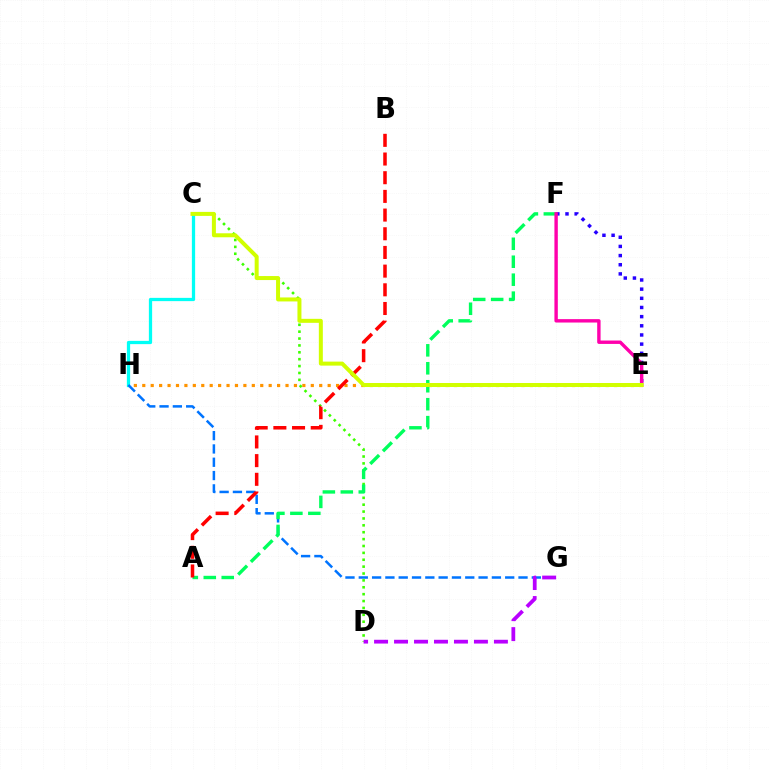{('E', 'H'): [{'color': '#ff9400', 'line_style': 'dotted', 'thickness': 2.29}], ('C', 'H'): [{'color': '#00fff6', 'line_style': 'solid', 'thickness': 2.34}], ('G', 'H'): [{'color': '#0074ff', 'line_style': 'dashed', 'thickness': 1.81}], ('C', 'D'): [{'color': '#3dff00', 'line_style': 'dotted', 'thickness': 1.87}], ('D', 'G'): [{'color': '#b900ff', 'line_style': 'dashed', 'thickness': 2.71}], ('E', 'F'): [{'color': '#2500ff', 'line_style': 'dotted', 'thickness': 2.49}, {'color': '#ff00ac', 'line_style': 'solid', 'thickness': 2.45}], ('A', 'F'): [{'color': '#00ff5c', 'line_style': 'dashed', 'thickness': 2.44}], ('A', 'B'): [{'color': '#ff0000', 'line_style': 'dashed', 'thickness': 2.54}], ('C', 'E'): [{'color': '#d1ff00', 'line_style': 'solid', 'thickness': 2.88}]}